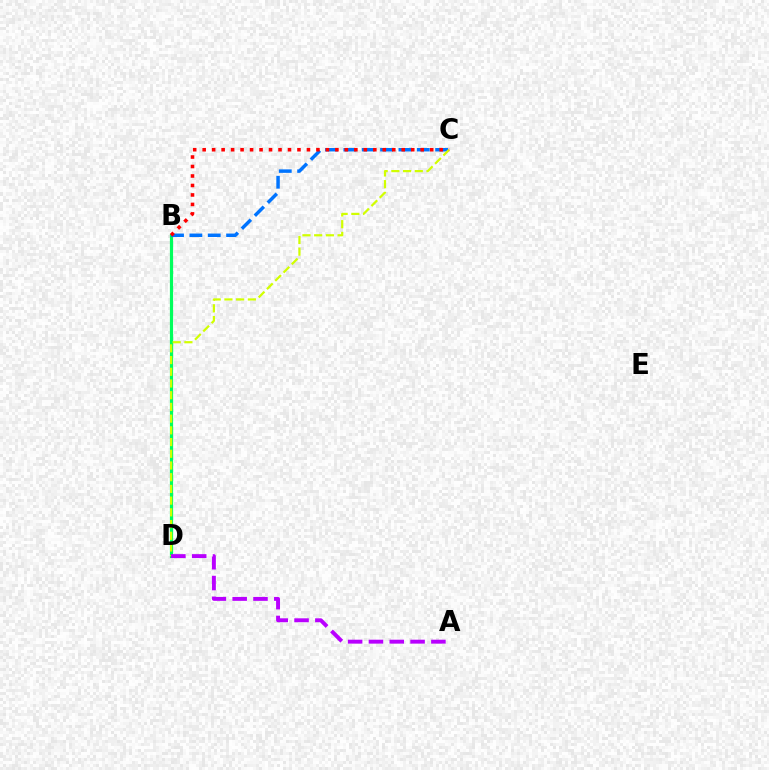{('B', 'D'): [{'color': '#00ff5c', 'line_style': 'solid', 'thickness': 2.3}], ('B', 'C'): [{'color': '#0074ff', 'line_style': 'dashed', 'thickness': 2.49}, {'color': '#ff0000', 'line_style': 'dotted', 'thickness': 2.58}], ('C', 'D'): [{'color': '#d1ff00', 'line_style': 'dashed', 'thickness': 1.59}], ('A', 'D'): [{'color': '#b900ff', 'line_style': 'dashed', 'thickness': 2.83}]}